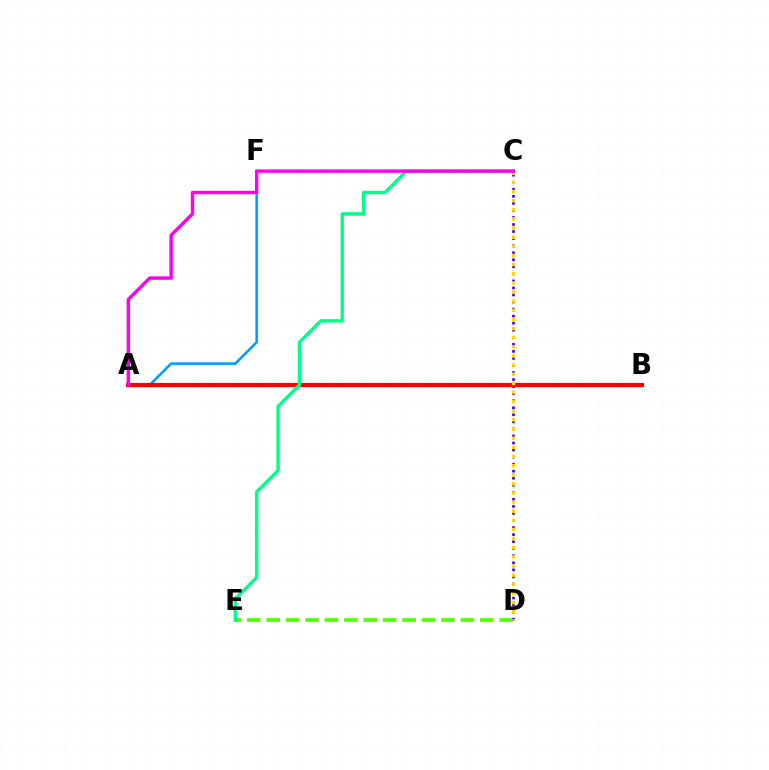{('A', 'F'): [{'color': '#009eff', 'line_style': 'solid', 'thickness': 1.86}], ('D', 'E'): [{'color': '#4fff00', 'line_style': 'dashed', 'thickness': 2.64}], ('C', 'D'): [{'color': '#3700ff', 'line_style': 'dotted', 'thickness': 1.91}, {'color': '#ffd500', 'line_style': 'dotted', 'thickness': 2.48}], ('A', 'B'): [{'color': '#ff0000', 'line_style': 'solid', 'thickness': 3.0}], ('C', 'E'): [{'color': '#00ff86', 'line_style': 'solid', 'thickness': 2.43}], ('A', 'C'): [{'color': '#ff00ed', 'line_style': 'solid', 'thickness': 2.45}]}